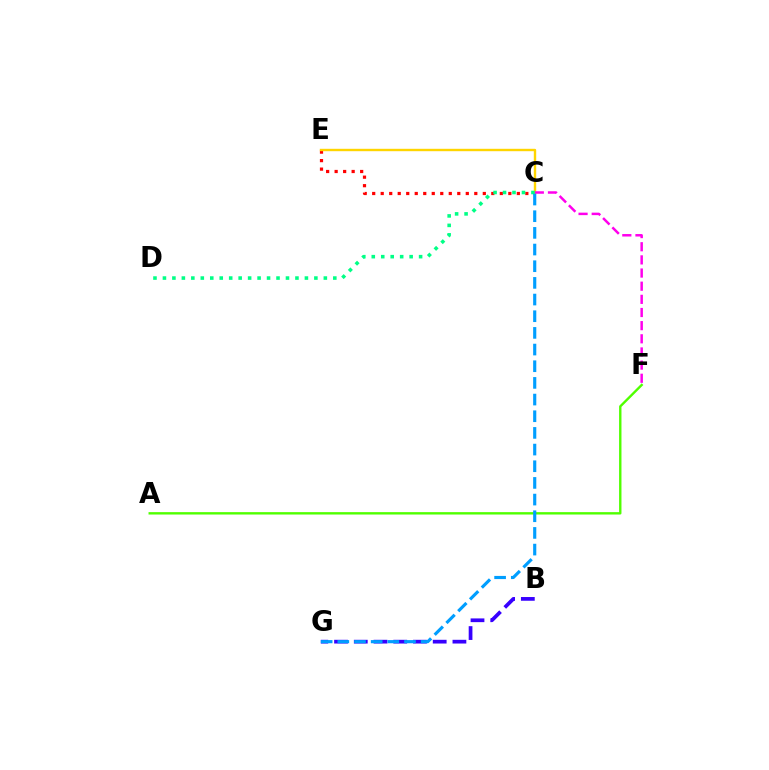{('B', 'G'): [{'color': '#3700ff', 'line_style': 'dashed', 'thickness': 2.68}], ('C', 'E'): [{'color': '#ff0000', 'line_style': 'dotted', 'thickness': 2.31}, {'color': '#ffd500', 'line_style': 'solid', 'thickness': 1.73}], ('A', 'F'): [{'color': '#4fff00', 'line_style': 'solid', 'thickness': 1.72}], ('C', 'F'): [{'color': '#ff00ed', 'line_style': 'dashed', 'thickness': 1.79}], ('C', 'D'): [{'color': '#00ff86', 'line_style': 'dotted', 'thickness': 2.57}], ('C', 'G'): [{'color': '#009eff', 'line_style': 'dashed', 'thickness': 2.26}]}